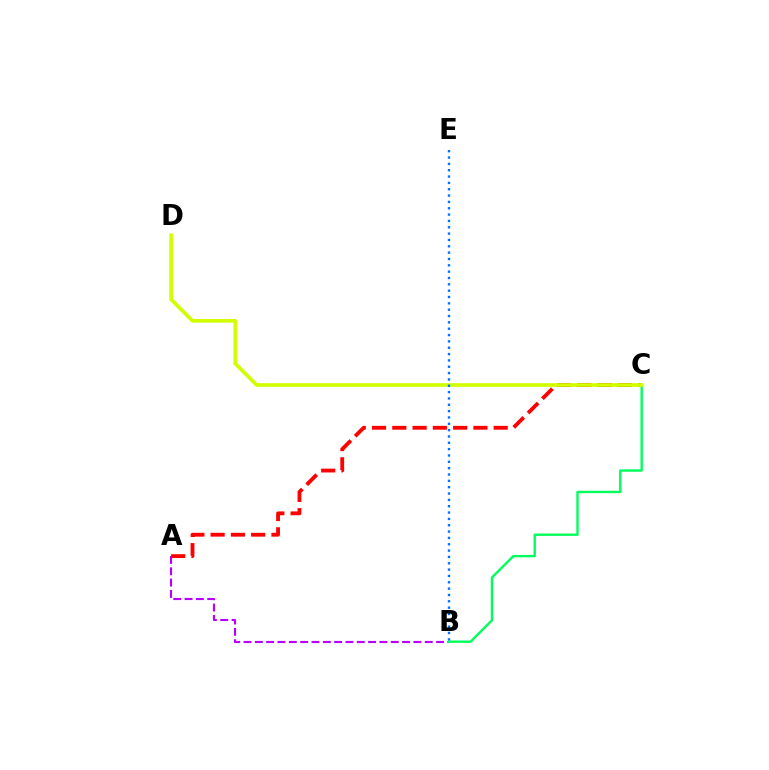{('A', 'B'): [{'color': '#b900ff', 'line_style': 'dashed', 'thickness': 1.54}], ('A', 'C'): [{'color': '#ff0000', 'line_style': 'dashed', 'thickness': 2.75}], ('B', 'C'): [{'color': '#00ff5c', 'line_style': 'solid', 'thickness': 1.72}], ('C', 'D'): [{'color': '#d1ff00', 'line_style': 'solid', 'thickness': 2.64}], ('B', 'E'): [{'color': '#0074ff', 'line_style': 'dotted', 'thickness': 1.72}]}